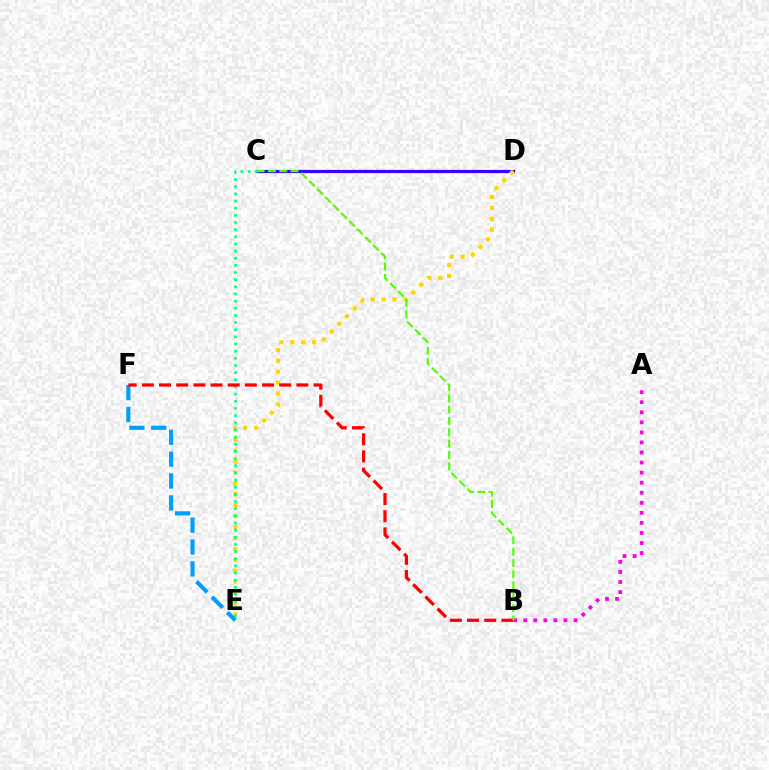{('C', 'D'): [{'color': '#3700ff', 'line_style': 'solid', 'thickness': 2.29}], ('D', 'E'): [{'color': '#ffd500', 'line_style': 'dotted', 'thickness': 2.97}], ('C', 'E'): [{'color': '#00ff86', 'line_style': 'dotted', 'thickness': 1.94}], ('E', 'F'): [{'color': '#009eff', 'line_style': 'dashed', 'thickness': 2.97}], ('B', 'F'): [{'color': '#ff0000', 'line_style': 'dashed', 'thickness': 2.33}], ('A', 'B'): [{'color': '#ff00ed', 'line_style': 'dotted', 'thickness': 2.73}], ('B', 'C'): [{'color': '#4fff00', 'line_style': 'dashed', 'thickness': 1.54}]}